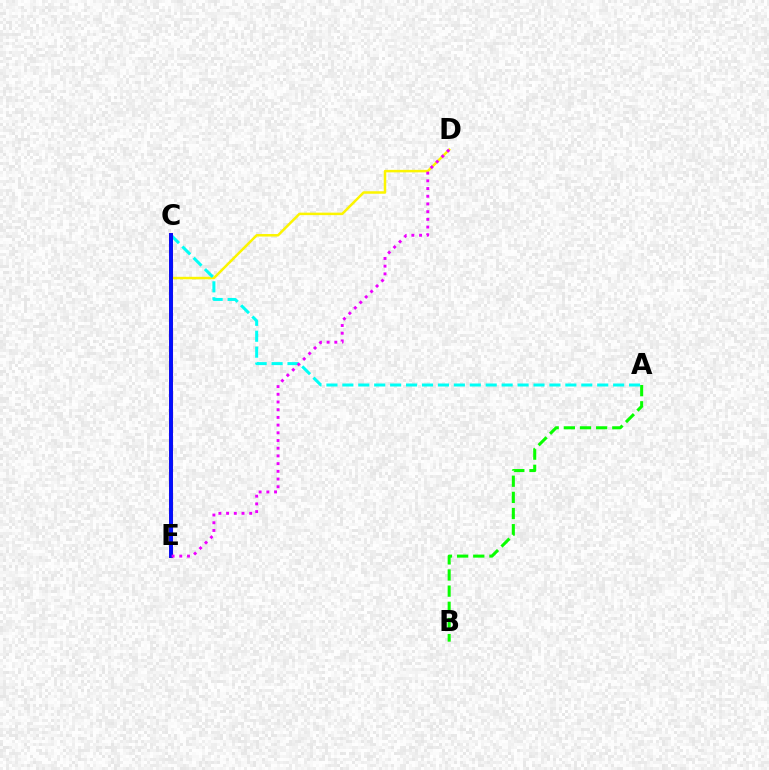{('A', 'B'): [{'color': '#08ff00', 'line_style': 'dashed', 'thickness': 2.19}], ('D', 'E'): [{'color': '#fcf500', 'line_style': 'solid', 'thickness': 1.8}, {'color': '#ee00ff', 'line_style': 'dotted', 'thickness': 2.09}], ('A', 'C'): [{'color': '#00fff6', 'line_style': 'dashed', 'thickness': 2.16}], ('C', 'E'): [{'color': '#ff0000', 'line_style': 'solid', 'thickness': 2.91}, {'color': '#0010ff', 'line_style': 'solid', 'thickness': 2.78}]}